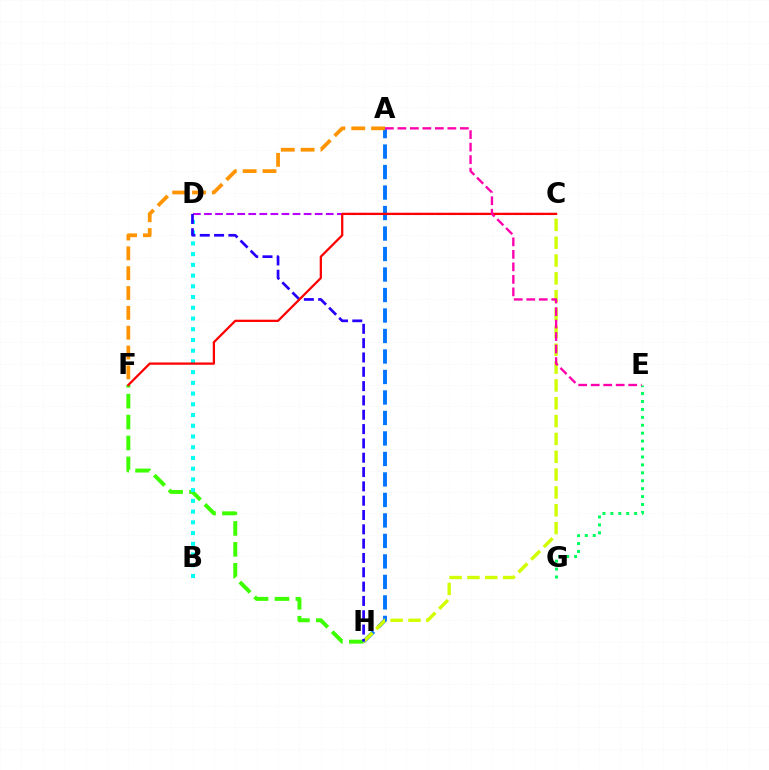{('E', 'G'): [{'color': '#00ff5c', 'line_style': 'dotted', 'thickness': 2.15}], ('C', 'D'): [{'color': '#b900ff', 'line_style': 'dashed', 'thickness': 1.5}], ('F', 'H'): [{'color': '#3dff00', 'line_style': 'dashed', 'thickness': 2.84}], ('A', 'H'): [{'color': '#0074ff', 'line_style': 'dashed', 'thickness': 2.78}], ('B', 'D'): [{'color': '#00fff6', 'line_style': 'dotted', 'thickness': 2.91}], ('C', 'H'): [{'color': '#d1ff00', 'line_style': 'dashed', 'thickness': 2.42}], ('A', 'F'): [{'color': '#ff9400', 'line_style': 'dashed', 'thickness': 2.69}], ('D', 'H'): [{'color': '#2500ff', 'line_style': 'dashed', 'thickness': 1.95}], ('C', 'F'): [{'color': '#ff0000', 'line_style': 'solid', 'thickness': 1.63}], ('A', 'E'): [{'color': '#ff00ac', 'line_style': 'dashed', 'thickness': 1.7}]}